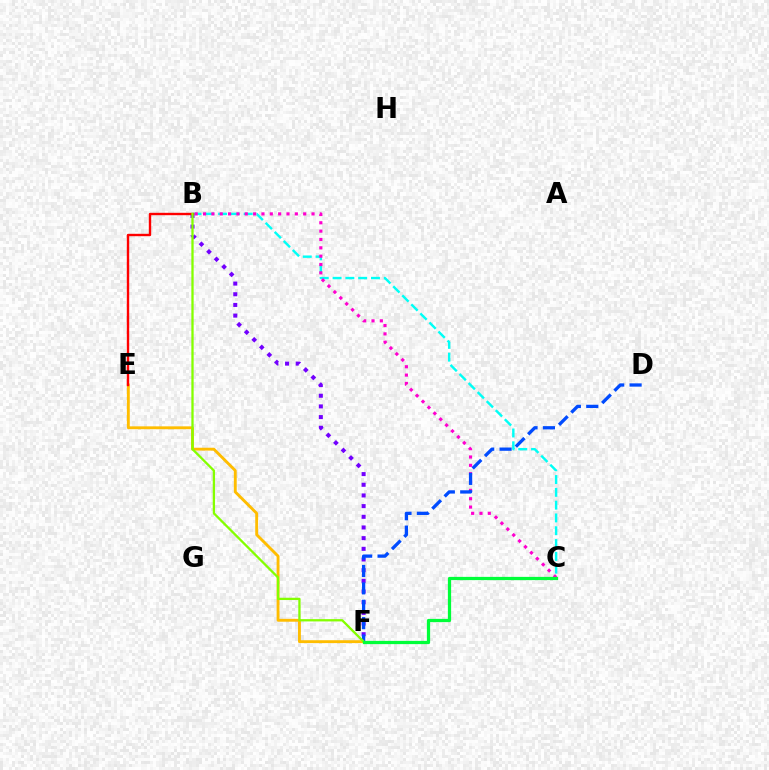{('B', 'F'): [{'color': '#7200ff', 'line_style': 'dotted', 'thickness': 2.9}, {'color': '#84ff00', 'line_style': 'solid', 'thickness': 1.65}], ('E', 'F'): [{'color': '#ffbd00', 'line_style': 'solid', 'thickness': 2.06}], ('B', 'C'): [{'color': '#00fff6', 'line_style': 'dashed', 'thickness': 1.74}, {'color': '#ff00cf', 'line_style': 'dotted', 'thickness': 2.27}], ('D', 'F'): [{'color': '#004bff', 'line_style': 'dashed', 'thickness': 2.36}], ('B', 'E'): [{'color': '#ff0000', 'line_style': 'solid', 'thickness': 1.72}], ('C', 'F'): [{'color': '#00ff39', 'line_style': 'solid', 'thickness': 2.33}]}